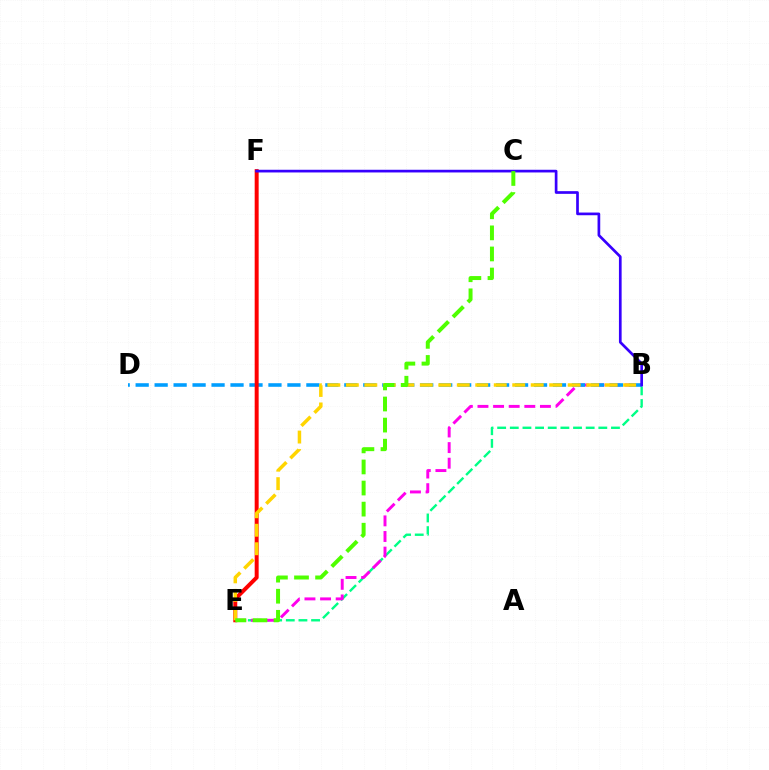{('B', 'E'): [{'color': '#00ff86', 'line_style': 'dashed', 'thickness': 1.72}, {'color': '#ff00ed', 'line_style': 'dashed', 'thickness': 2.12}, {'color': '#ffd500', 'line_style': 'dashed', 'thickness': 2.51}], ('B', 'D'): [{'color': '#009eff', 'line_style': 'dashed', 'thickness': 2.58}], ('E', 'F'): [{'color': '#ff0000', 'line_style': 'solid', 'thickness': 2.86}], ('B', 'F'): [{'color': '#3700ff', 'line_style': 'solid', 'thickness': 1.94}], ('C', 'E'): [{'color': '#4fff00', 'line_style': 'dashed', 'thickness': 2.86}]}